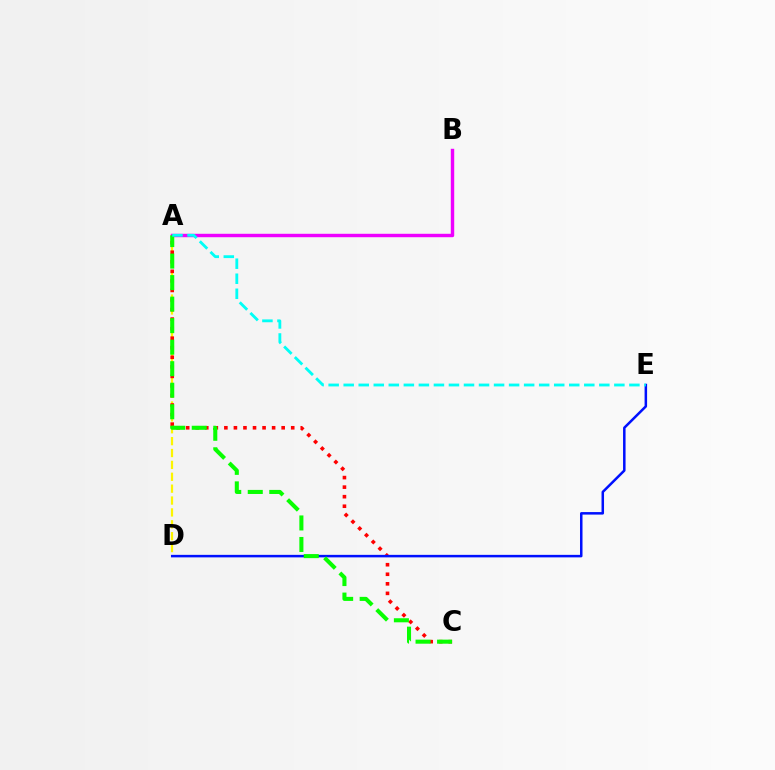{('A', 'D'): [{'color': '#fcf500', 'line_style': 'dashed', 'thickness': 1.61}], ('A', 'B'): [{'color': '#ee00ff', 'line_style': 'solid', 'thickness': 2.47}], ('A', 'C'): [{'color': '#ff0000', 'line_style': 'dotted', 'thickness': 2.59}, {'color': '#08ff00', 'line_style': 'dashed', 'thickness': 2.92}], ('D', 'E'): [{'color': '#0010ff', 'line_style': 'solid', 'thickness': 1.81}], ('A', 'E'): [{'color': '#00fff6', 'line_style': 'dashed', 'thickness': 2.04}]}